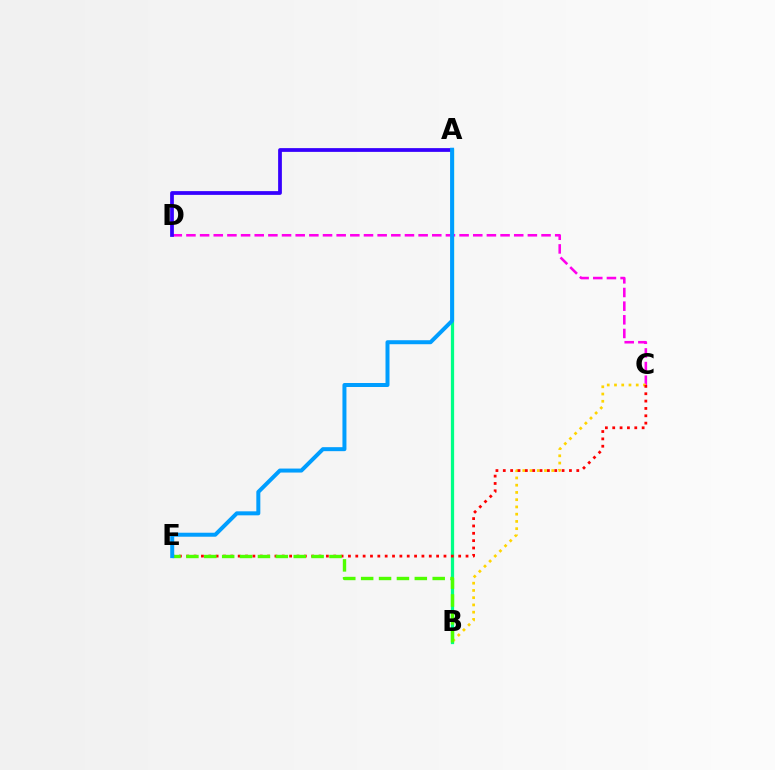{('A', 'B'): [{'color': '#00ff86', 'line_style': 'solid', 'thickness': 2.34}], ('C', 'D'): [{'color': '#ff00ed', 'line_style': 'dashed', 'thickness': 1.86}], ('A', 'D'): [{'color': '#3700ff', 'line_style': 'solid', 'thickness': 2.7}], ('B', 'C'): [{'color': '#ffd500', 'line_style': 'dotted', 'thickness': 1.97}], ('C', 'E'): [{'color': '#ff0000', 'line_style': 'dotted', 'thickness': 2.0}], ('B', 'E'): [{'color': '#4fff00', 'line_style': 'dashed', 'thickness': 2.43}], ('A', 'E'): [{'color': '#009eff', 'line_style': 'solid', 'thickness': 2.87}]}